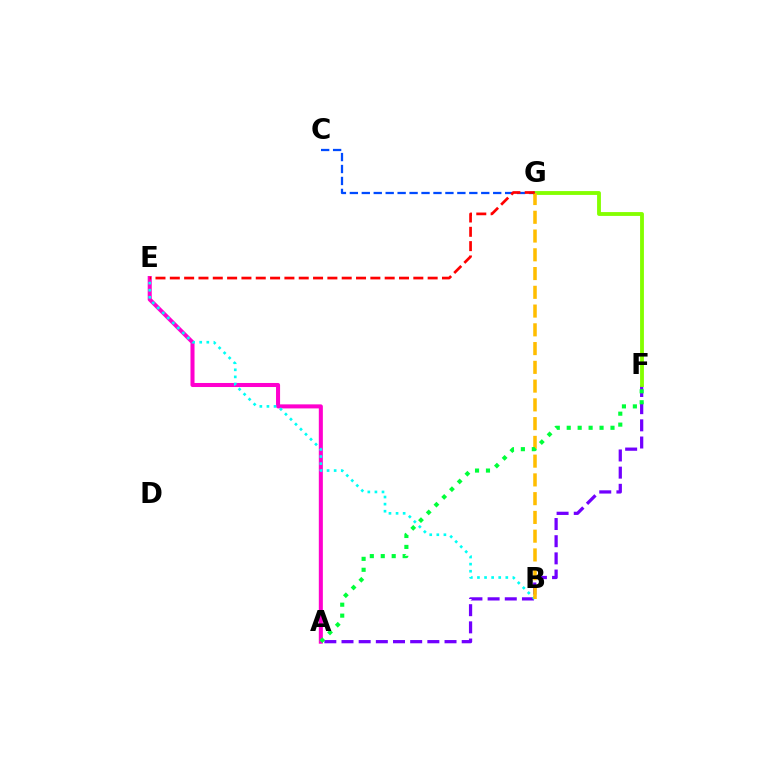{('A', 'F'): [{'color': '#7200ff', 'line_style': 'dashed', 'thickness': 2.33}, {'color': '#00ff39', 'line_style': 'dotted', 'thickness': 2.97}], ('A', 'E'): [{'color': '#ff00cf', 'line_style': 'solid', 'thickness': 2.91}], ('B', 'E'): [{'color': '#00fff6', 'line_style': 'dotted', 'thickness': 1.93}], ('F', 'G'): [{'color': '#84ff00', 'line_style': 'solid', 'thickness': 2.77}], ('C', 'G'): [{'color': '#004bff', 'line_style': 'dashed', 'thickness': 1.62}], ('B', 'G'): [{'color': '#ffbd00', 'line_style': 'dashed', 'thickness': 2.55}], ('E', 'G'): [{'color': '#ff0000', 'line_style': 'dashed', 'thickness': 1.95}]}